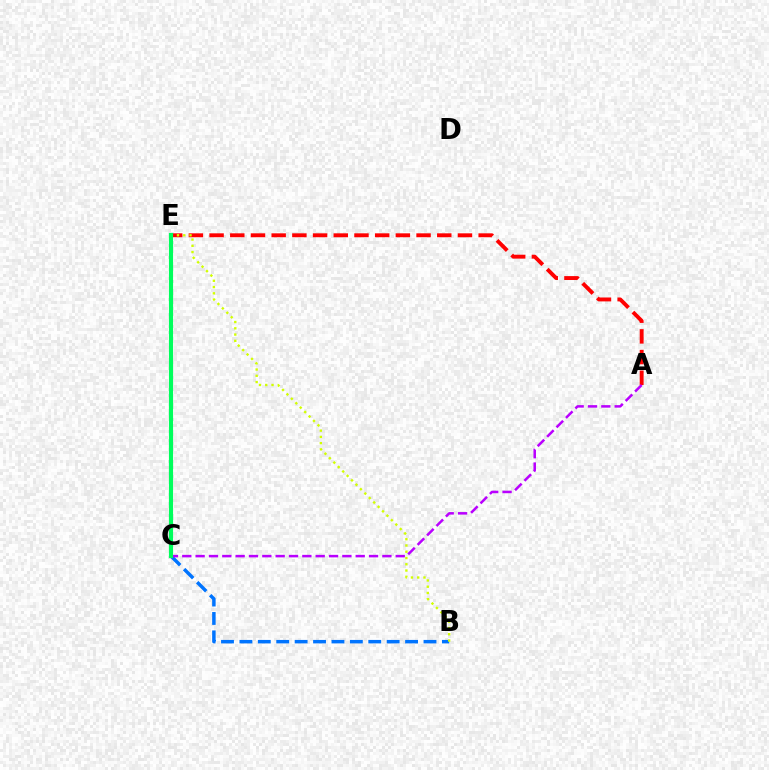{('A', 'E'): [{'color': '#ff0000', 'line_style': 'dashed', 'thickness': 2.81}], ('B', 'C'): [{'color': '#0074ff', 'line_style': 'dashed', 'thickness': 2.5}], ('A', 'C'): [{'color': '#b900ff', 'line_style': 'dashed', 'thickness': 1.81}], ('B', 'E'): [{'color': '#d1ff00', 'line_style': 'dotted', 'thickness': 1.7}], ('C', 'E'): [{'color': '#00ff5c', 'line_style': 'solid', 'thickness': 2.98}]}